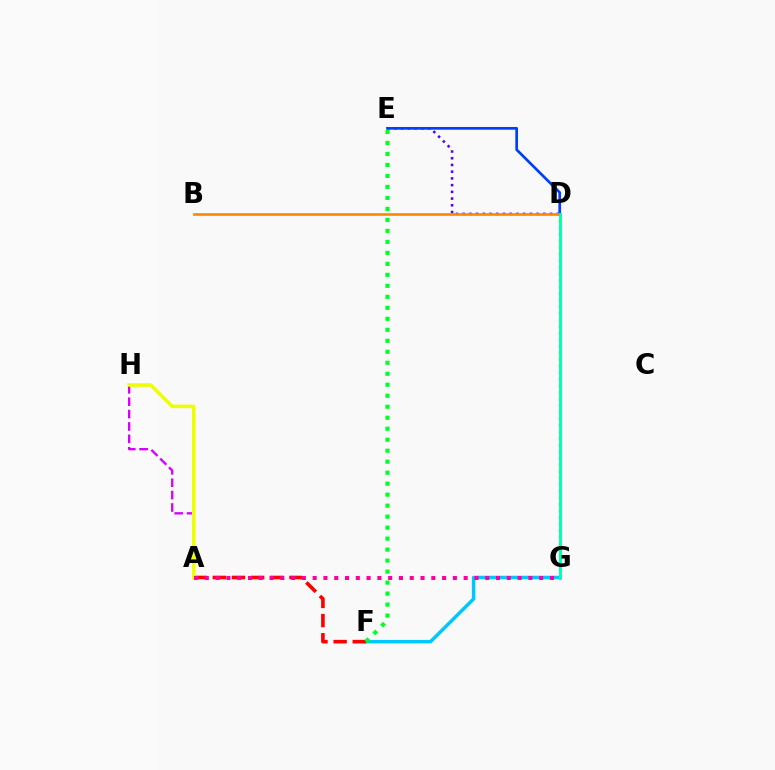{('A', 'H'): [{'color': '#d600ff', 'line_style': 'dashed', 'thickness': 1.68}, {'color': '#eeff00', 'line_style': 'solid', 'thickness': 2.55}], ('D', 'G'): [{'color': '#66ff00', 'line_style': 'dotted', 'thickness': 1.79}, {'color': '#00ffaf', 'line_style': 'solid', 'thickness': 2.1}], ('D', 'E'): [{'color': '#4f00ff', 'line_style': 'dotted', 'thickness': 1.83}, {'color': '#003fff', 'line_style': 'solid', 'thickness': 1.95}], ('F', 'G'): [{'color': '#00c7ff', 'line_style': 'solid', 'thickness': 2.51}], ('A', 'F'): [{'color': '#ff0000', 'line_style': 'dashed', 'thickness': 2.6}], ('B', 'D'): [{'color': '#ff8800', 'line_style': 'solid', 'thickness': 1.92}], ('E', 'F'): [{'color': '#00ff27', 'line_style': 'dotted', 'thickness': 2.99}], ('A', 'G'): [{'color': '#ff00a0', 'line_style': 'dotted', 'thickness': 2.93}]}